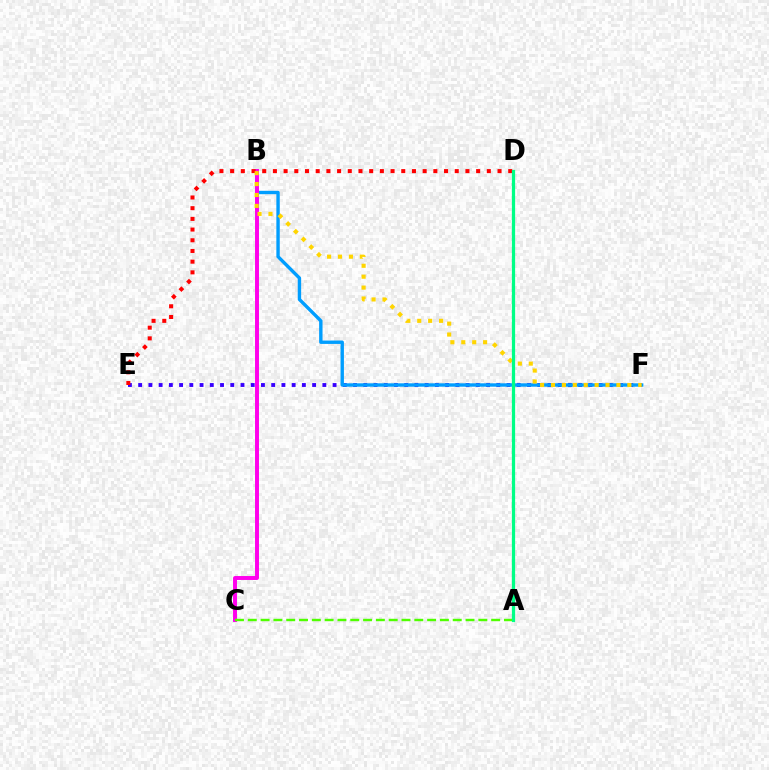{('E', 'F'): [{'color': '#3700ff', 'line_style': 'dotted', 'thickness': 2.78}], ('B', 'F'): [{'color': '#009eff', 'line_style': 'solid', 'thickness': 2.44}, {'color': '#ffd500', 'line_style': 'dotted', 'thickness': 2.96}], ('B', 'C'): [{'color': '#ff00ed', 'line_style': 'solid', 'thickness': 2.84}], ('D', 'E'): [{'color': '#ff0000', 'line_style': 'dotted', 'thickness': 2.91}], ('A', 'C'): [{'color': '#4fff00', 'line_style': 'dashed', 'thickness': 1.74}], ('A', 'D'): [{'color': '#00ff86', 'line_style': 'solid', 'thickness': 2.33}]}